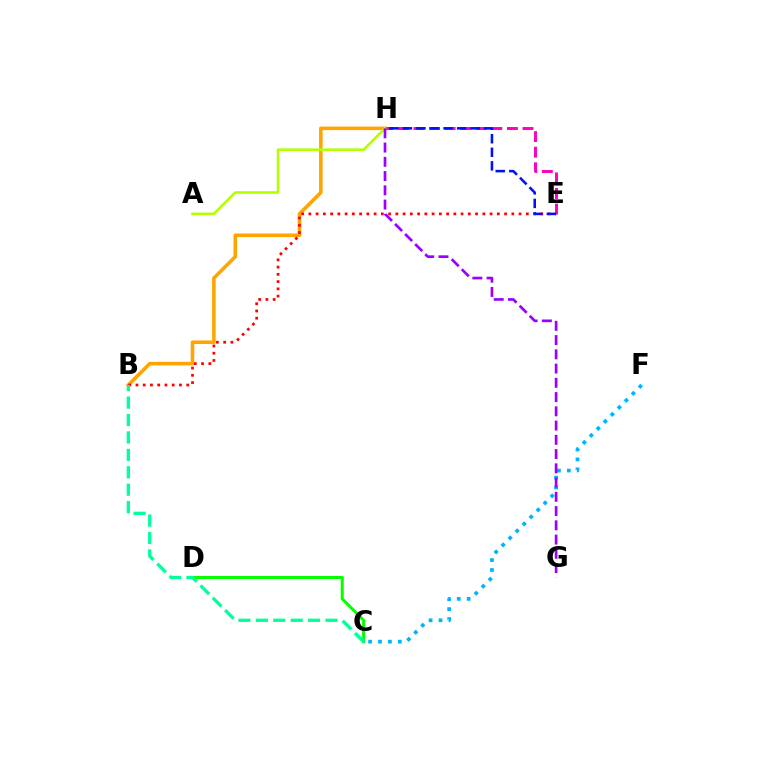{('B', 'H'): [{'color': '#ffa500', 'line_style': 'solid', 'thickness': 2.57}], ('E', 'H'): [{'color': '#ff00bd', 'line_style': 'dashed', 'thickness': 2.12}, {'color': '#0010ff', 'line_style': 'dashed', 'thickness': 1.84}], ('B', 'E'): [{'color': '#ff0000', 'line_style': 'dotted', 'thickness': 1.97}], ('C', 'F'): [{'color': '#00b5ff', 'line_style': 'dotted', 'thickness': 2.69}], ('A', 'H'): [{'color': '#b3ff00', 'line_style': 'solid', 'thickness': 1.88}], ('C', 'D'): [{'color': '#08ff00', 'line_style': 'solid', 'thickness': 2.19}], ('B', 'C'): [{'color': '#00ff9d', 'line_style': 'dashed', 'thickness': 2.37}], ('G', 'H'): [{'color': '#9b00ff', 'line_style': 'dashed', 'thickness': 1.94}]}